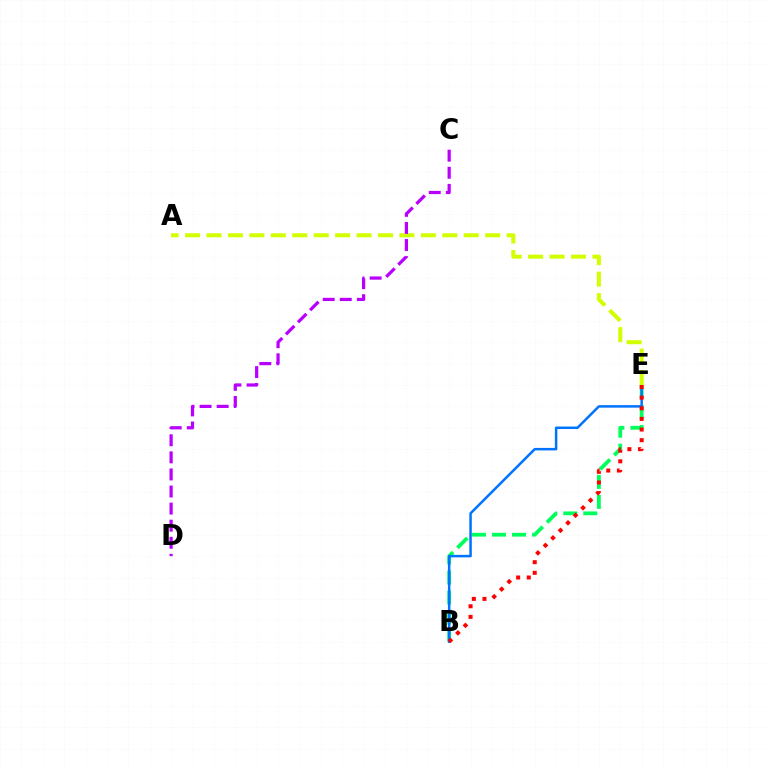{('B', 'E'): [{'color': '#00ff5c', 'line_style': 'dashed', 'thickness': 2.72}, {'color': '#0074ff', 'line_style': 'solid', 'thickness': 1.8}, {'color': '#ff0000', 'line_style': 'dotted', 'thickness': 2.89}], ('A', 'E'): [{'color': '#d1ff00', 'line_style': 'dashed', 'thickness': 2.91}], ('C', 'D'): [{'color': '#b900ff', 'line_style': 'dashed', 'thickness': 2.32}]}